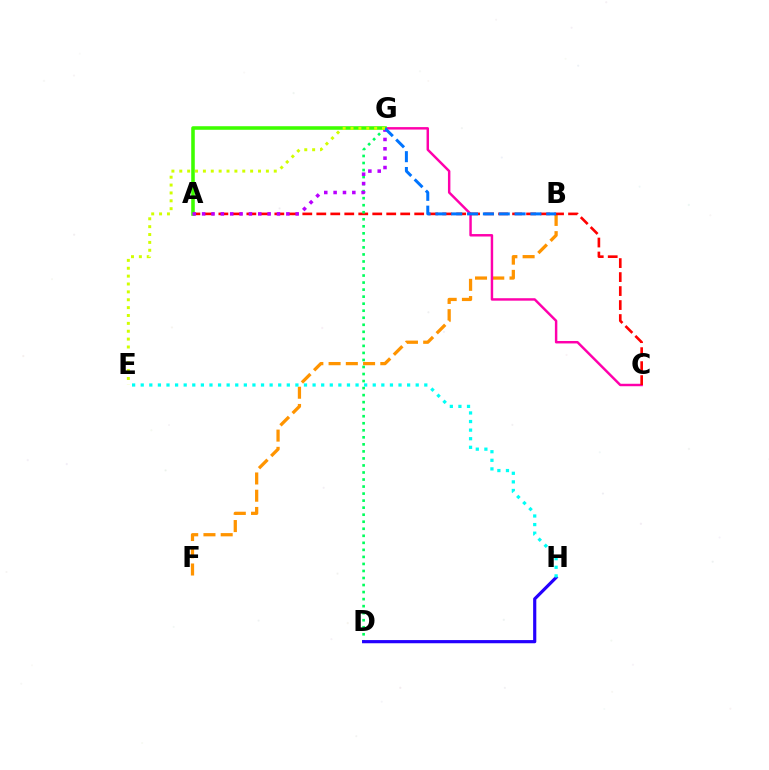{('B', 'F'): [{'color': '#ff9400', 'line_style': 'dashed', 'thickness': 2.34}], ('C', 'G'): [{'color': '#ff00ac', 'line_style': 'solid', 'thickness': 1.77}], ('A', 'C'): [{'color': '#ff0000', 'line_style': 'dashed', 'thickness': 1.9}], ('D', 'G'): [{'color': '#00ff5c', 'line_style': 'dotted', 'thickness': 1.91}], ('D', 'H'): [{'color': '#2500ff', 'line_style': 'solid', 'thickness': 2.29}], ('A', 'G'): [{'color': '#3dff00', 'line_style': 'solid', 'thickness': 2.56}, {'color': '#b900ff', 'line_style': 'dotted', 'thickness': 2.54}], ('E', 'H'): [{'color': '#00fff6', 'line_style': 'dotted', 'thickness': 2.33}], ('B', 'G'): [{'color': '#0074ff', 'line_style': 'dashed', 'thickness': 2.15}], ('E', 'G'): [{'color': '#d1ff00', 'line_style': 'dotted', 'thickness': 2.14}]}